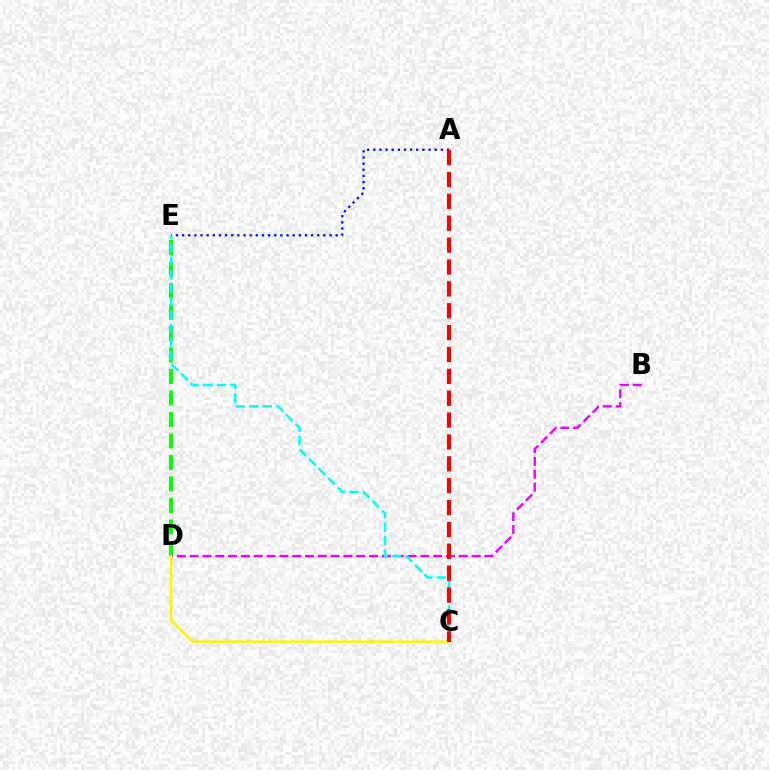{('A', 'E'): [{'color': '#0010ff', 'line_style': 'dotted', 'thickness': 1.67}], ('D', 'E'): [{'color': '#08ff00', 'line_style': 'dashed', 'thickness': 2.92}], ('B', 'D'): [{'color': '#ee00ff', 'line_style': 'dashed', 'thickness': 1.74}], ('C', 'D'): [{'color': '#fcf500', 'line_style': 'solid', 'thickness': 1.73}], ('C', 'E'): [{'color': '#00fff6', 'line_style': 'dashed', 'thickness': 1.83}], ('A', 'C'): [{'color': '#ff0000', 'line_style': 'dashed', 'thickness': 2.97}]}